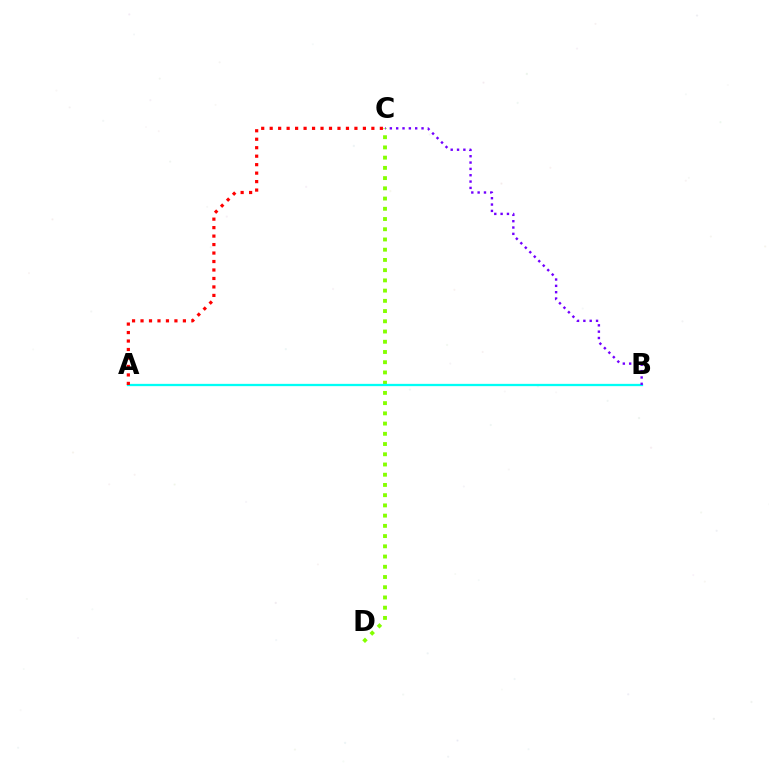{('C', 'D'): [{'color': '#84ff00', 'line_style': 'dotted', 'thickness': 2.78}], ('A', 'B'): [{'color': '#00fff6', 'line_style': 'solid', 'thickness': 1.65}], ('A', 'C'): [{'color': '#ff0000', 'line_style': 'dotted', 'thickness': 2.3}], ('B', 'C'): [{'color': '#7200ff', 'line_style': 'dotted', 'thickness': 1.72}]}